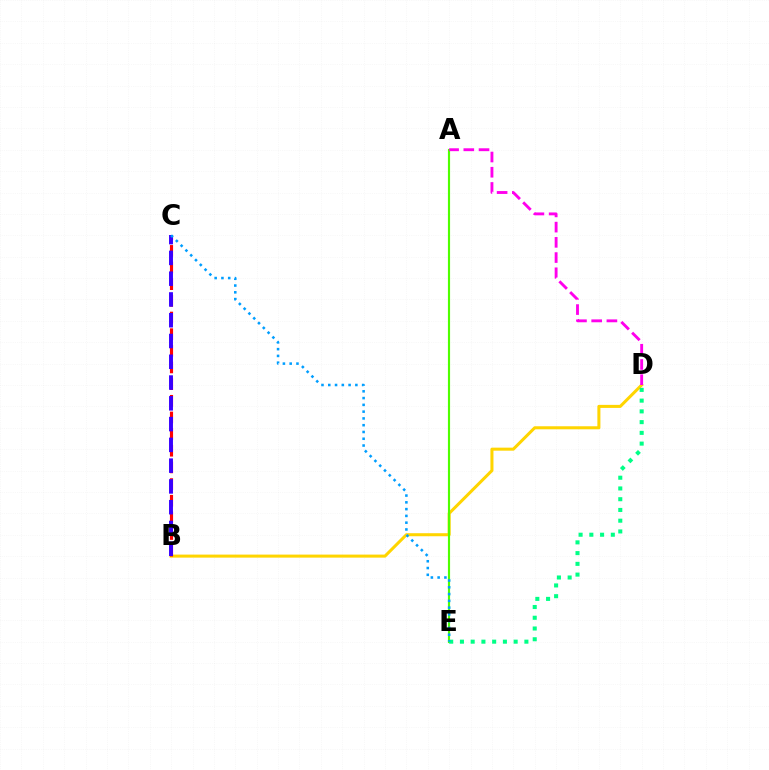{('B', 'D'): [{'color': '#ffd500', 'line_style': 'solid', 'thickness': 2.19}], ('B', 'C'): [{'color': '#ff0000', 'line_style': 'dashed', 'thickness': 2.26}, {'color': '#3700ff', 'line_style': 'dashed', 'thickness': 2.82}], ('A', 'E'): [{'color': '#4fff00', 'line_style': 'solid', 'thickness': 1.55}], ('D', 'E'): [{'color': '#00ff86', 'line_style': 'dotted', 'thickness': 2.92}], ('A', 'D'): [{'color': '#ff00ed', 'line_style': 'dashed', 'thickness': 2.07}], ('C', 'E'): [{'color': '#009eff', 'line_style': 'dotted', 'thickness': 1.84}]}